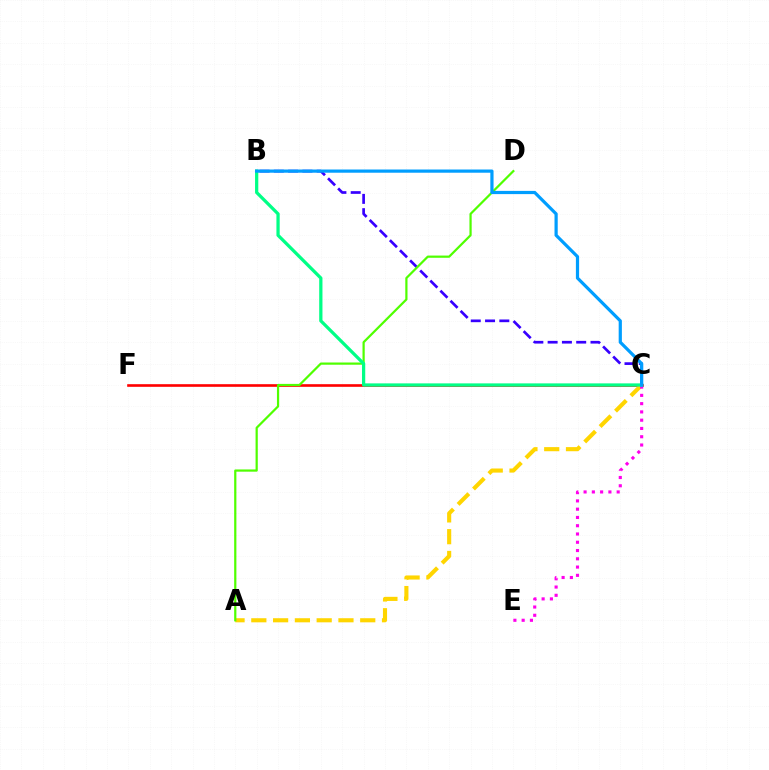{('C', 'F'): [{'color': '#ff0000', 'line_style': 'solid', 'thickness': 1.9}], ('B', 'C'): [{'color': '#3700ff', 'line_style': 'dashed', 'thickness': 1.94}, {'color': '#00ff86', 'line_style': 'solid', 'thickness': 2.34}, {'color': '#009eff', 'line_style': 'solid', 'thickness': 2.31}], ('A', 'C'): [{'color': '#ffd500', 'line_style': 'dashed', 'thickness': 2.96}], ('A', 'D'): [{'color': '#4fff00', 'line_style': 'solid', 'thickness': 1.6}], ('C', 'E'): [{'color': '#ff00ed', 'line_style': 'dotted', 'thickness': 2.25}]}